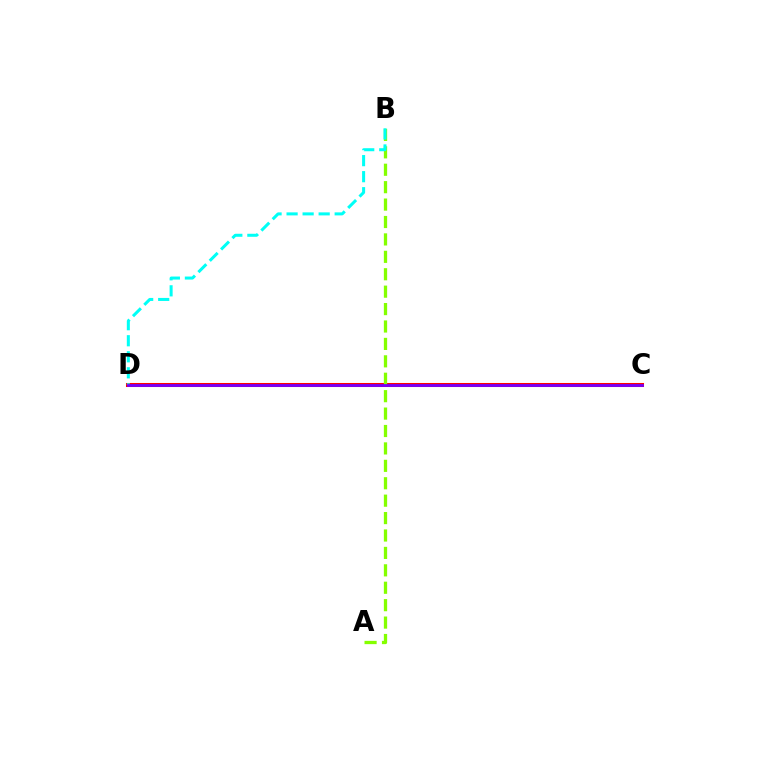{('C', 'D'): [{'color': '#ff0000', 'line_style': 'solid', 'thickness': 2.91}, {'color': '#7200ff', 'line_style': 'solid', 'thickness': 1.99}], ('A', 'B'): [{'color': '#84ff00', 'line_style': 'dashed', 'thickness': 2.37}], ('B', 'D'): [{'color': '#00fff6', 'line_style': 'dashed', 'thickness': 2.18}]}